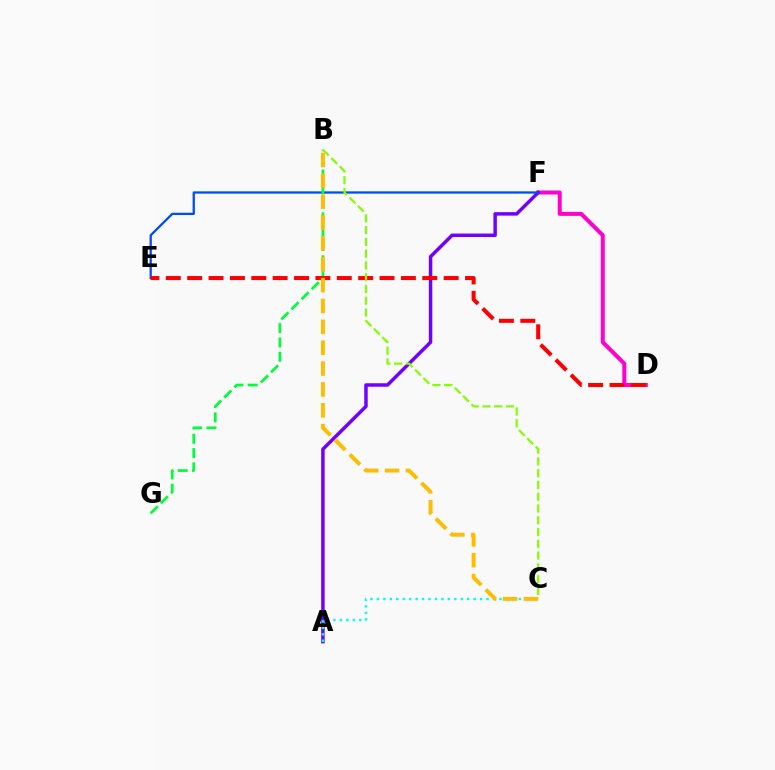{('D', 'F'): [{'color': '#ff00cf', 'line_style': 'solid', 'thickness': 2.87}], ('A', 'F'): [{'color': '#7200ff', 'line_style': 'solid', 'thickness': 2.5}], ('E', 'F'): [{'color': '#004bff', 'line_style': 'solid', 'thickness': 1.64}], ('B', 'G'): [{'color': '#00ff39', 'line_style': 'dashed', 'thickness': 1.94}], ('A', 'C'): [{'color': '#00fff6', 'line_style': 'dotted', 'thickness': 1.75}], ('D', 'E'): [{'color': '#ff0000', 'line_style': 'dashed', 'thickness': 2.9}], ('B', 'C'): [{'color': '#84ff00', 'line_style': 'dashed', 'thickness': 1.6}, {'color': '#ffbd00', 'line_style': 'dashed', 'thickness': 2.83}]}